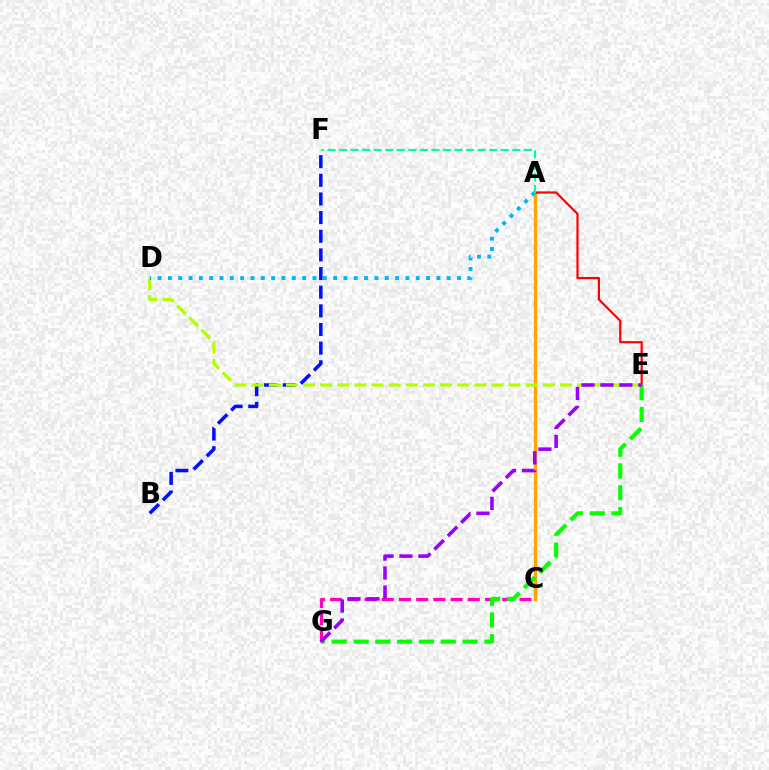{('A', 'C'): [{'color': '#ffa500', 'line_style': 'solid', 'thickness': 2.39}], ('B', 'F'): [{'color': '#0010ff', 'line_style': 'dashed', 'thickness': 2.53}], ('D', 'E'): [{'color': '#b3ff00', 'line_style': 'dashed', 'thickness': 2.33}], ('A', 'E'): [{'color': '#ff0000', 'line_style': 'solid', 'thickness': 1.58}], ('C', 'G'): [{'color': '#ff00bd', 'line_style': 'dashed', 'thickness': 2.34}], ('E', 'G'): [{'color': '#08ff00', 'line_style': 'dashed', 'thickness': 2.96}, {'color': '#9b00ff', 'line_style': 'dashed', 'thickness': 2.57}], ('A', 'D'): [{'color': '#00b5ff', 'line_style': 'dotted', 'thickness': 2.81}], ('A', 'F'): [{'color': '#00ff9d', 'line_style': 'dashed', 'thickness': 1.57}]}